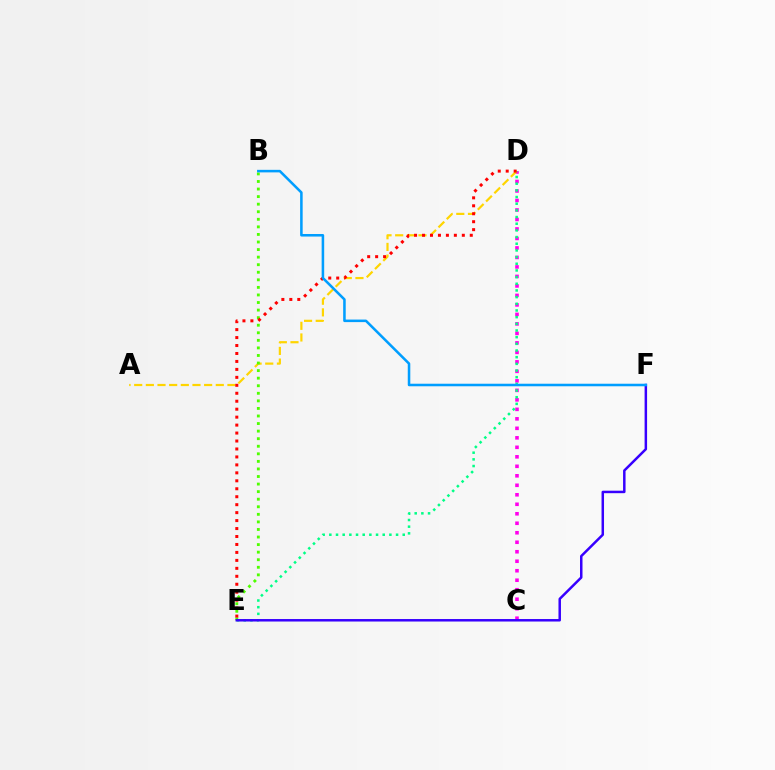{('C', 'D'): [{'color': '#ff00ed', 'line_style': 'dotted', 'thickness': 2.58}], ('A', 'D'): [{'color': '#ffd500', 'line_style': 'dashed', 'thickness': 1.58}], ('B', 'E'): [{'color': '#4fff00', 'line_style': 'dotted', 'thickness': 2.06}], ('D', 'E'): [{'color': '#00ff86', 'line_style': 'dotted', 'thickness': 1.81}, {'color': '#ff0000', 'line_style': 'dotted', 'thickness': 2.16}], ('E', 'F'): [{'color': '#3700ff', 'line_style': 'solid', 'thickness': 1.79}], ('B', 'F'): [{'color': '#009eff', 'line_style': 'solid', 'thickness': 1.83}]}